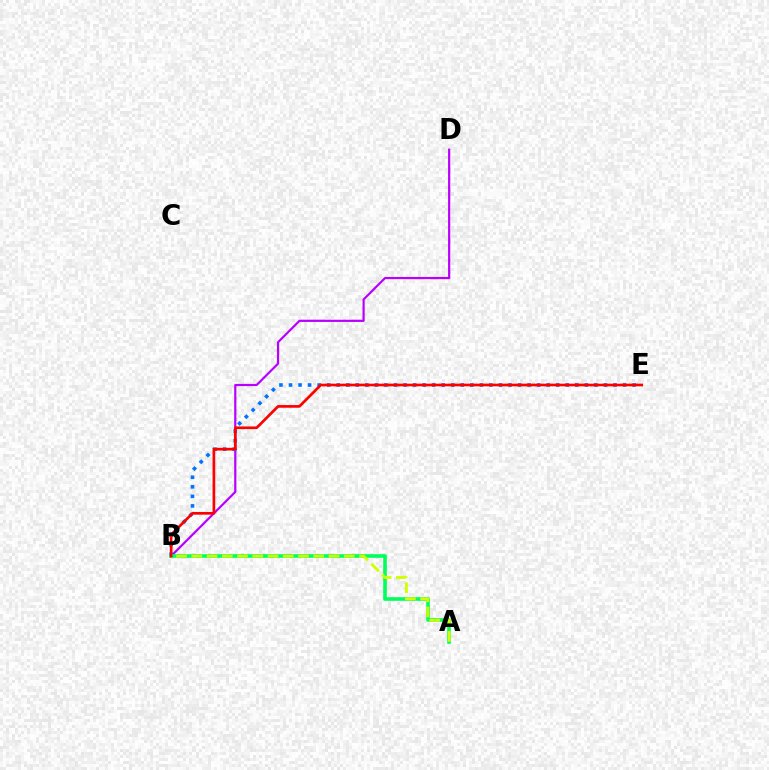{('B', 'D'): [{'color': '#b900ff', 'line_style': 'solid', 'thickness': 1.58}], ('B', 'E'): [{'color': '#0074ff', 'line_style': 'dotted', 'thickness': 2.59}, {'color': '#ff0000', 'line_style': 'solid', 'thickness': 1.93}], ('A', 'B'): [{'color': '#00ff5c', 'line_style': 'solid', 'thickness': 2.61}, {'color': '#d1ff00', 'line_style': 'dashed', 'thickness': 2.07}]}